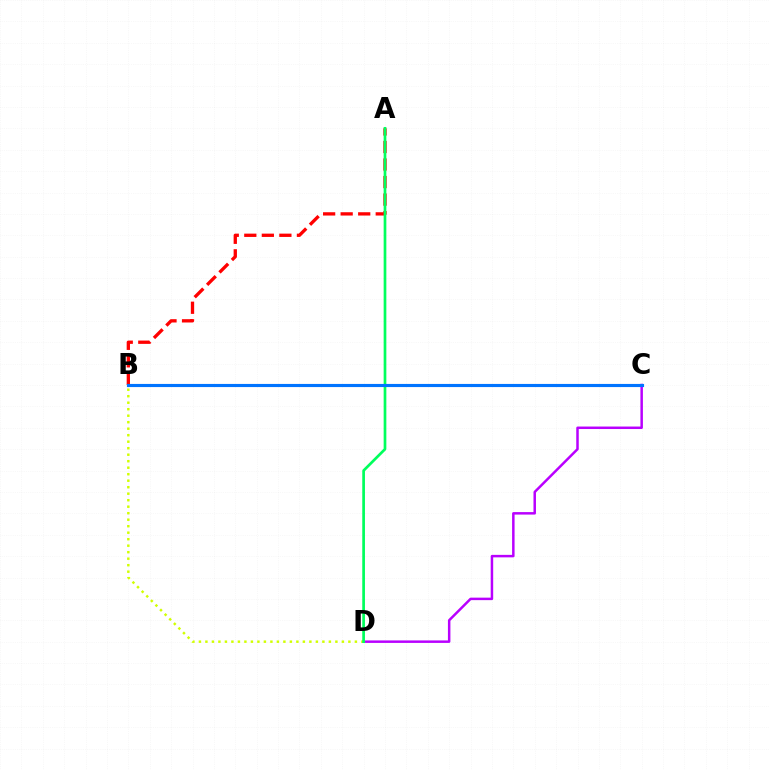{('A', 'B'): [{'color': '#ff0000', 'line_style': 'dashed', 'thickness': 2.38}], ('C', 'D'): [{'color': '#b900ff', 'line_style': 'solid', 'thickness': 1.79}], ('B', 'D'): [{'color': '#d1ff00', 'line_style': 'dotted', 'thickness': 1.77}], ('A', 'D'): [{'color': '#00ff5c', 'line_style': 'solid', 'thickness': 1.94}], ('B', 'C'): [{'color': '#0074ff', 'line_style': 'solid', 'thickness': 2.26}]}